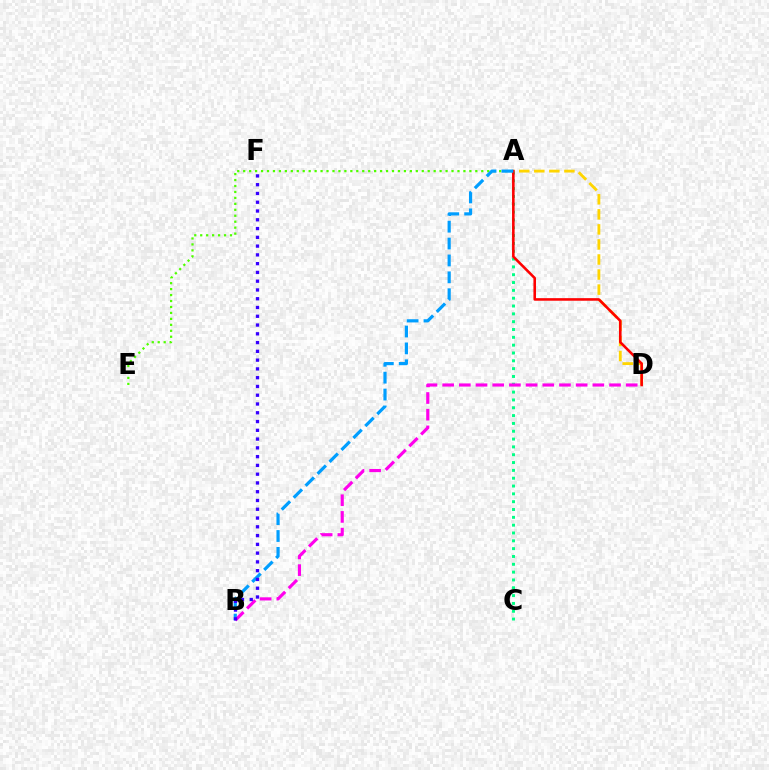{('A', 'C'): [{'color': '#00ff86', 'line_style': 'dotted', 'thickness': 2.13}], ('A', 'E'): [{'color': '#4fff00', 'line_style': 'dotted', 'thickness': 1.62}], ('A', 'D'): [{'color': '#ffd500', 'line_style': 'dashed', 'thickness': 2.04}, {'color': '#ff0000', 'line_style': 'solid', 'thickness': 1.86}], ('A', 'B'): [{'color': '#009eff', 'line_style': 'dashed', 'thickness': 2.29}], ('B', 'D'): [{'color': '#ff00ed', 'line_style': 'dashed', 'thickness': 2.27}], ('B', 'F'): [{'color': '#3700ff', 'line_style': 'dotted', 'thickness': 2.38}]}